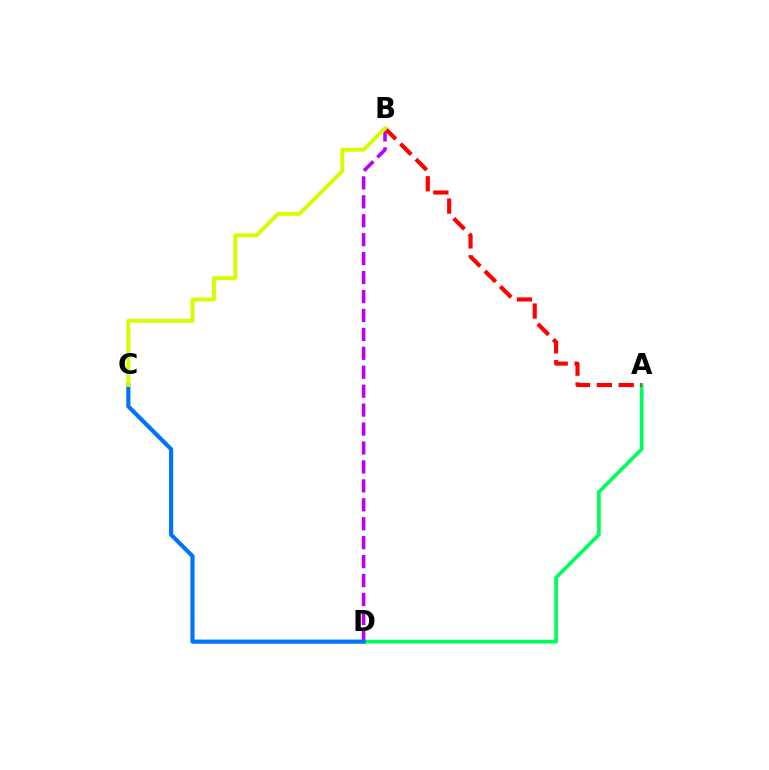{('A', 'D'): [{'color': '#00ff5c', 'line_style': 'solid', 'thickness': 2.67}], ('B', 'D'): [{'color': '#b900ff', 'line_style': 'dashed', 'thickness': 2.57}], ('A', 'B'): [{'color': '#ff0000', 'line_style': 'dashed', 'thickness': 2.97}], ('C', 'D'): [{'color': '#0074ff', 'line_style': 'solid', 'thickness': 2.98}], ('B', 'C'): [{'color': '#d1ff00', 'line_style': 'solid', 'thickness': 2.79}]}